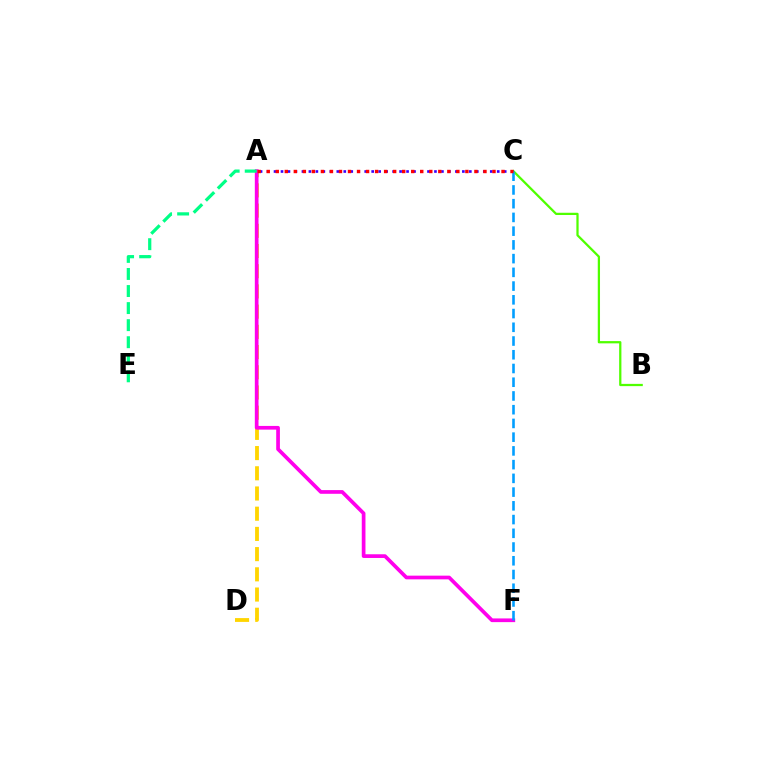{('A', 'D'): [{'color': '#ffd500', 'line_style': 'dashed', 'thickness': 2.75}], ('B', 'C'): [{'color': '#4fff00', 'line_style': 'solid', 'thickness': 1.62}], ('A', 'F'): [{'color': '#ff00ed', 'line_style': 'solid', 'thickness': 2.66}], ('A', 'C'): [{'color': '#3700ff', 'line_style': 'dotted', 'thickness': 1.9}, {'color': '#ff0000', 'line_style': 'dotted', 'thickness': 2.45}], ('A', 'E'): [{'color': '#00ff86', 'line_style': 'dashed', 'thickness': 2.32}], ('C', 'F'): [{'color': '#009eff', 'line_style': 'dashed', 'thickness': 1.87}]}